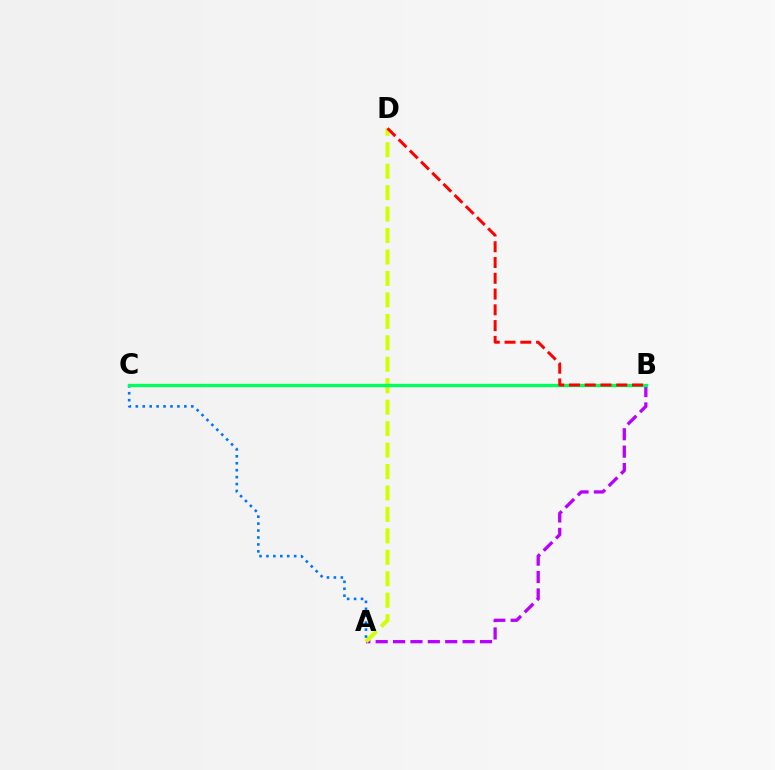{('A', 'B'): [{'color': '#b900ff', 'line_style': 'dashed', 'thickness': 2.36}], ('A', 'D'): [{'color': '#d1ff00', 'line_style': 'dashed', 'thickness': 2.91}], ('A', 'C'): [{'color': '#0074ff', 'line_style': 'dotted', 'thickness': 1.88}], ('B', 'C'): [{'color': '#00ff5c', 'line_style': 'solid', 'thickness': 2.4}], ('B', 'D'): [{'color': '#ff0000', 'line_style': 'dashed', 'thickness': 2.14}]}